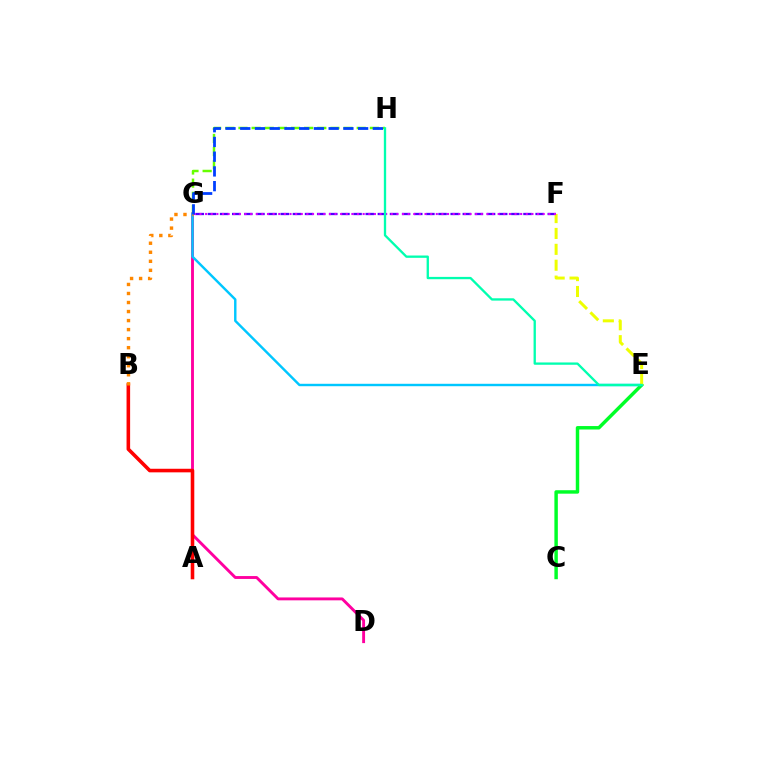{('C', 'E'): [{'color': '#00ff27', 'line_style': 'solid', 'thickness': 2.49}], ('F', 'G'): [{'color': '#4f00ff', 'line_style': 'dashed', 'thickness': 1.65}, {'color': '#d600ff', 'line_style': 'dotted', 'thickness': 1.53}], ('D', 'G'): [{'color': '#ff00a0', 'line_style': 'solid', 'thickness': 2.08}], ('G', 'H'): [{'color': '#66ff00', 'line_style': 'dashed', 'thickness': 1.78}, {'color': '#003fff', 'line_style': 'dashed', 'thickness': 2.0}], ('E', 'G'): [{'color': '#00c7ff', 'line_style': 'solid', 'thickness': 1.75}], ('A', 'B'): [{'color': '#ff0000', 'line_style': 'solid', 'thickness': 2.58}], ('E', 'F'): [{'color': '#eeff00', 'line_style': 'dashed', 'thickness': 2.16}], ('B', 'G'): [{'color': '#ff8800', 'line_style': 'dotted', 'thickness': 2.45}], ('E', 'H'): [{'color': '#00ffaf', 'line_style': 'solid', 'thickness': 1.67}]}